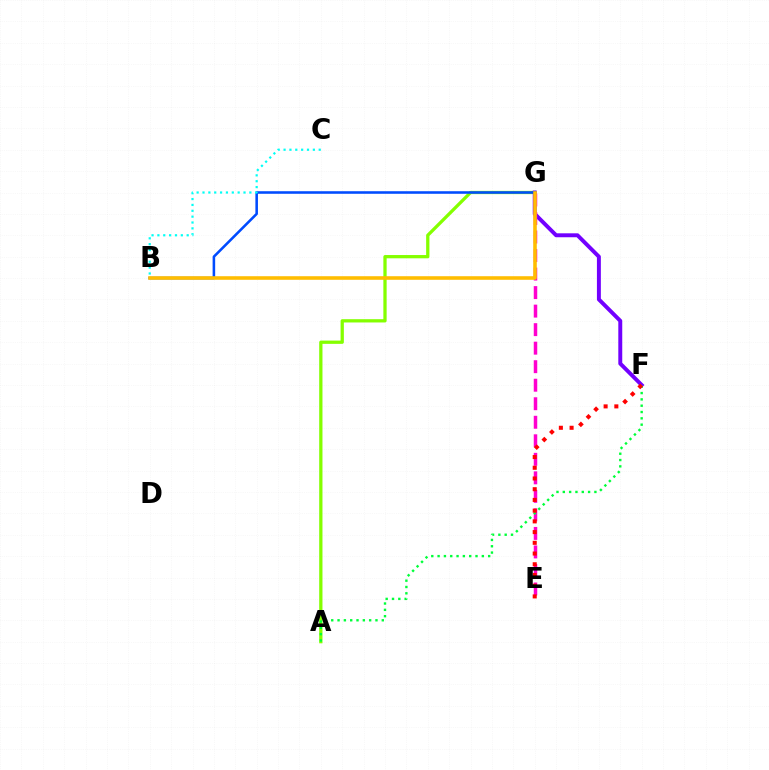{('A', 'G'): [{'color': '#84ff00', 'line_style': 'solid', 'thickness': 2.36}], ('F', 'G'): [{'color': '#7200ff', 'line_style': 'solid', 'thickness': 2.84}], ('E', 'G'): [{'color': '#ff00cf', 'line_style': 'dashed', 'thickness': 2.52}], ('A', 'F'): [{'color': '#00ff39', 'line_style': 'dotted', 'thickness': 1.72}], ('B', 'G'): [{'color': '#004bff', 'line_style': 'solid', 'thickness': 1.84}, {'color': '#ffbd00', 'line_style': 'solid', 'thickness': 2.57}], ('B', 'C'): [{'color': '#00fff6', 'line_style': 'dotted', 'thickness': 1.59}], ('E', 'F'): [{'color': '#ff0000', 'line_style': 'dotted', 'thickness': 2.91}]}